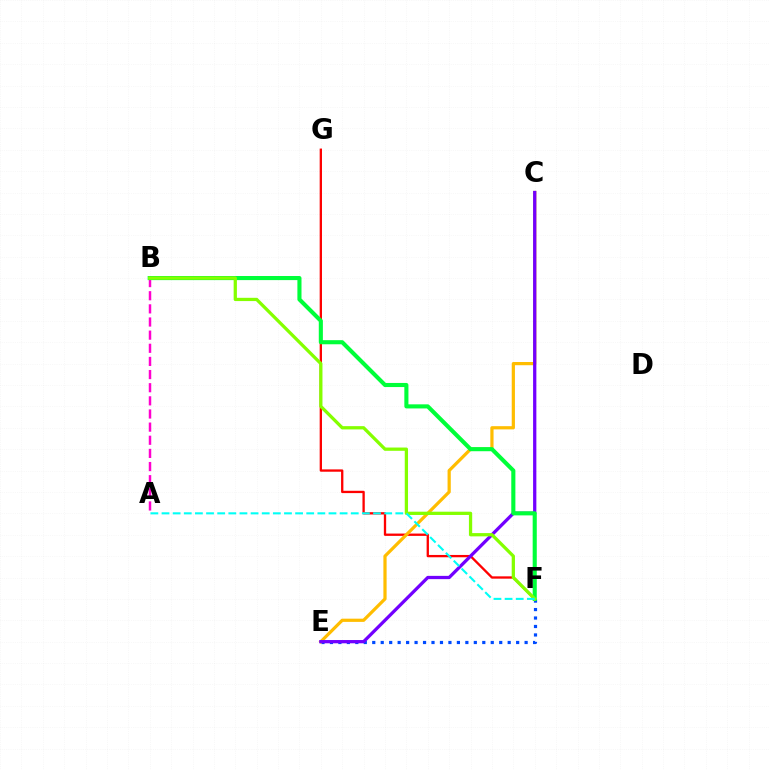{('F', 'G'): [{'color': '#ff0000', 'line_style': 'solid', 'thickness': 1.67}], ('E', 'F'): [{'color': '#004bff', 'line_style': 'dotted', 'thickness': 2.3}], ('A', 'B'): [{'color': '#ff00cf', 'line_style': 'dashed', 'thickness': 1.79}], ('C', 'E'): [{'color': '#ffbd00', 'line_style': 'solid', 'thickness': 2.31}, {'color': '#7200ff', 'line_style': 'solid', 'thickness': 2.35}], ('B', 'F'): [{'color': '#00ff39', 'line_style': 'solid', 'thickness': 2.95}, {'color': '#84ff00', 'line_style': 'solid', 'thickness': 2.35}], ('A', 'F'): [{'color': '#00fff6', 'line_style': 'dashed', 'thickness': 1.51}]}